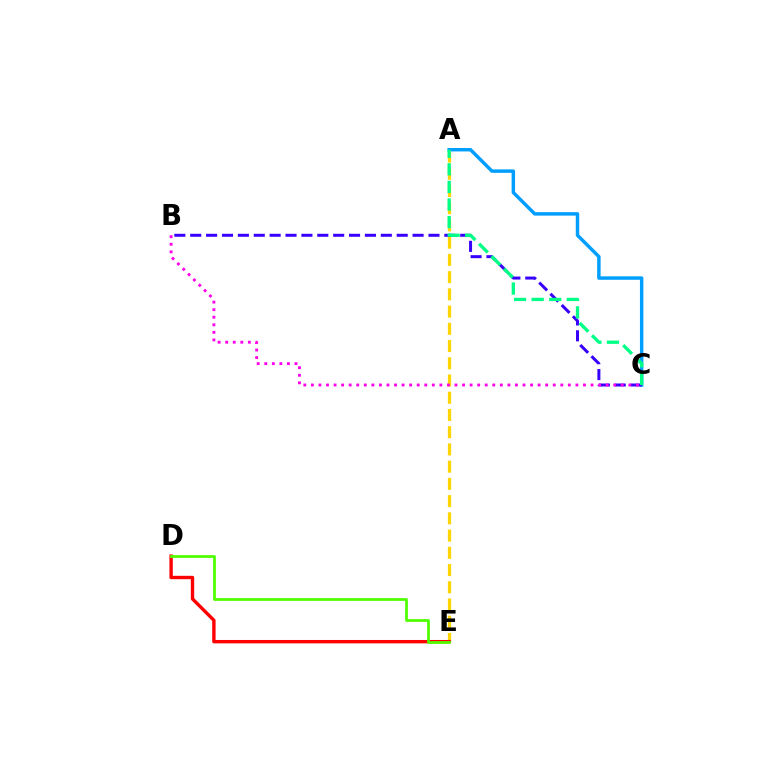{('A', 'E'): [{'color': '#ffd500', 'line_style': 'dashed', 'thickness': 2.34}], ('A', 'C'): [{'color': '#009eff', 'line_style': 'solid', 'thickness': 2.48}, {'color': '#00ff86', 'line_style': 'dashed', 'thickness': 2.39}], ('B', 'C'): [{'color': '#3700ff', 'line_style': 'dashed', 'thickness': 2.16}, {'color': '#ff00ed', 'line_style': 'dotted', 'thickness': 2.05}], ('D', 'E'): [{'color': '#ff0000', 'line_style': 'solid', 'thickness': 2.43}, {'color': '#4fff00', 'line_style': 'solid', 'thickness': 1.98}]}